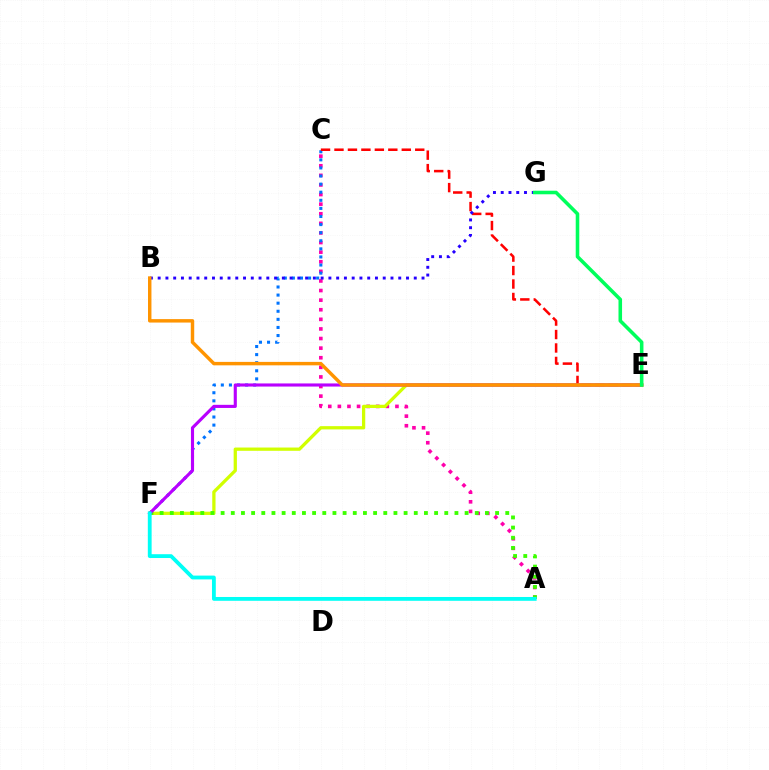{('A', 'C'): [{'color': '#ff00ac', 'line_style': 'dotted', 'thickness': 2.61}], ('C', 'F'): [{'color': '#0074ff', 'line_style': 'dotted', 'thickness': 2.2}], ('C', 'E'): [{'color': '#ff0000', 'line_style': 'dashed', 'thickness': 1.83}], ('E', 'F'): [{'color': '#d1ff00', 'line_style': 'solid', 'thickness': 2.35}, {'color': '#b900ff', 'line_style': 'solid', 'thickness': 2.25}], ('A', 'F'): [{'color': '#3dff00', 'line_style': 'dotted', 'thickness': 2.76}, {'color': '#00fff6', 'line_style': 'solid', 'thickness': 2.75}], ('B', 'G'): [{'color': '#2500ff', 'line_style': 'dotted', 'thickness': 2.11}], ('B', 'E'): [{'color': '#ff9400', 'line_style': 'solid', 'thickness': 2.48}], ('E', 'G'): [{'color': '#00ff5c', 'line_style': 'solid', 'thickness': 2.57}]}